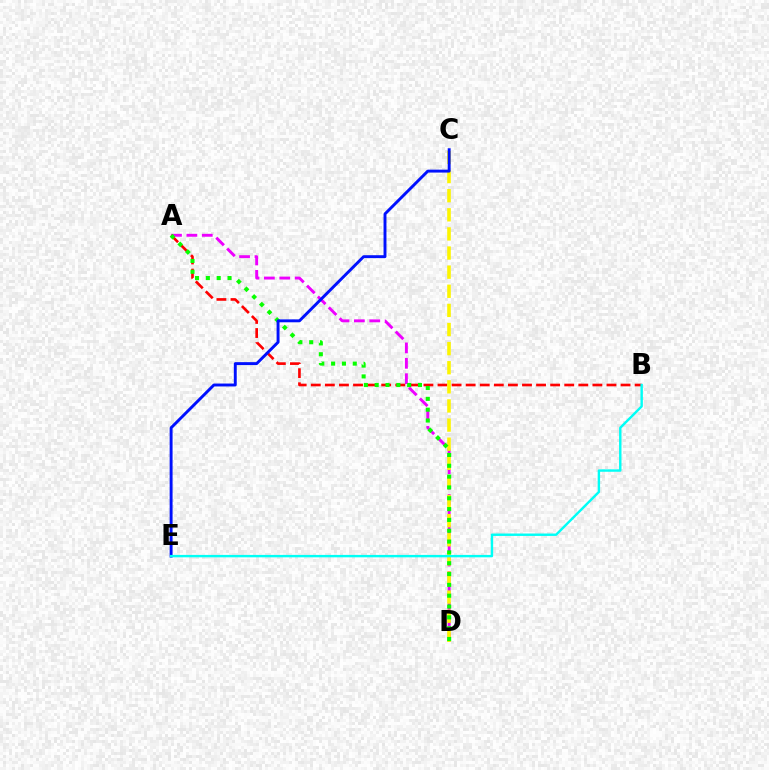{('A', 'D'): [{'color': '#ee00ff', 'line_style': 'dashed', 'thickness': 2.09}, {'color': '#08ff00', 'line_style': 'dotted', 'thickness': 2.94}], ('A', 'B'): [{'color': '#ff0000', 'line_style': 'dashed', 'thickness': 1.91}], ('C', 'D'): [{'color': '#fcf500', 'line_style': 'dashed', 'thickness': 2.6}], ('C', 'E'): [{'color': '#0010ff', 'line_style': 'solid', 'thickness': 2.1}], ('B', 'E'): [{'color': '#00fff6', 'line_style': 'solid', 'thickness': 1.74}]}